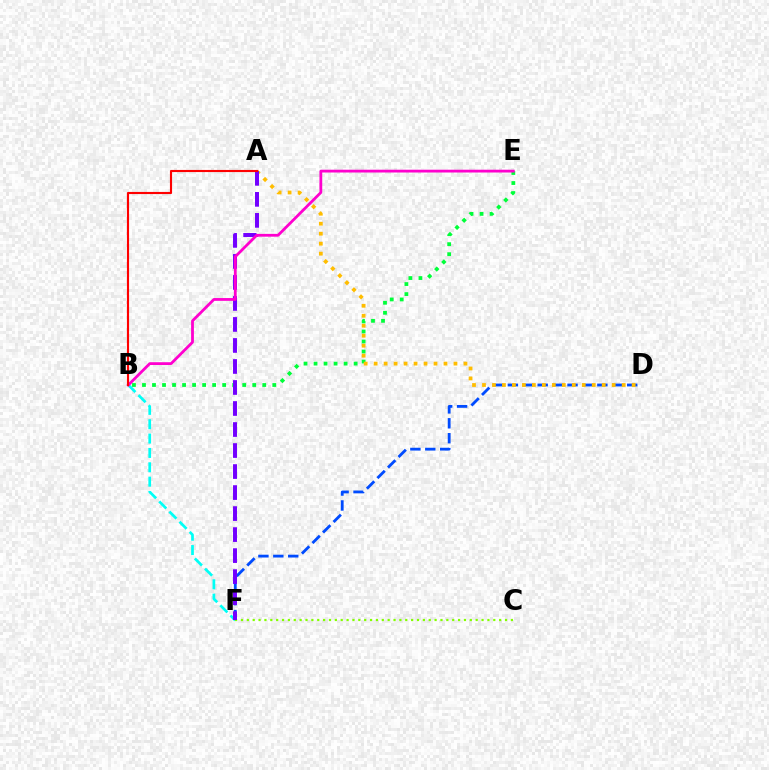{('D', 'F'): [{'color': '#004bff', 'line_style': 'dashed', 'thickness': 2.03}], ('B', 'F'): [{'color': '#00fff6', 'line_style': 'dashed', 'thickness': 1.95}], ('B', 'E'): [{'color': '#00ff39', 'line_style': 'dotted', 'thickness': 2.72}, {'color': '#ff00cf', 'line_style': 'solid', 'thickness': 2.01}], ('A', 'D'): [{'color': '#ffbd00', 'line_style': 'dotted', 'thickness': 2.71}], ('C', 'F'): [{'color': '#84ff00', 'line_style': 'dotted', 'thickness': 1.59}], ('A', 'F'): [{'color': '#7200ff', 'line_style': 'dashed', 'thickness': 2.85}], ('A', 'B'): [{'color': '#ff0000', 'line_style': 'solid', 'thickness': 1.53}]}